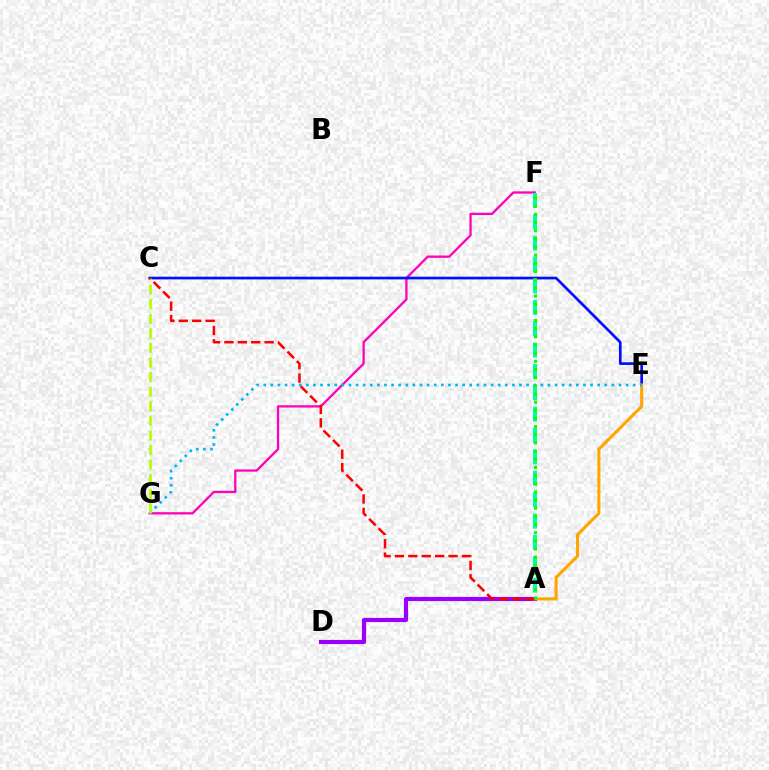{('F', 'G'): [{'color': '#ff00bd', 'line_style': 'solid', 'thickness': 1.65}], ('A', 'D'): [{'color': '#9b00ff', 'line_style': 'solid', 'thickness': 2.99}], ('C', 'E'): [{'color': '#0010ff', 'line_style': 'solid', 'thickness': 1.93}], ('A', 'E'): [{'color': '#ffa500', 'line_style': 'solid', 'thickness': 2.19}], ('E', 'G'): [{'color': '#00b5ff', 'line_style': 'dotted', 'thickness': 1.93}], ('C', 'G'): [{'color': '#b3ff00', 'line_style': 'dashed', 'thickness': 1.98}], ('A', 'C'): [{'color': '#ff0000', 'line_style': 'dashed', 'thickness': 1.82}], ('A', 'F'): [{'color': '#00ff9d', 'line_style': 'dashed', 'thickness': 2.9}, {'color': '#08ff00', 'line_style': 'dotted', 'thickness': 2.22}]}